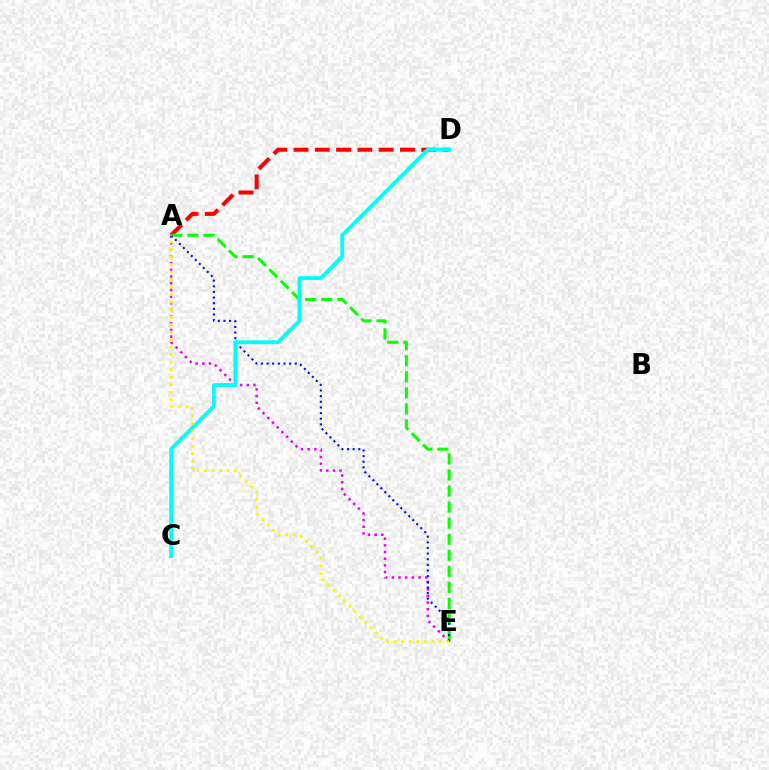{('A', 'D'): [{'color': '#ff0000', 'line_style': 'dashed', 'thickness': 2.89}], ('A', 'E'): [{'color': '#08ff00', 'line_style': 'dashed', 'thickness': 2.18}, {'color': '#ee00ff', 'line_style': 'dotted', 'thickness': 1.81}, {'color': '#0010ff', 'line_style': 'dotted', 'thickness': 1.53}, {'color': '#fcf500', 'line_style': 'dotted', 'thickness': 2.04}], ('C', 'D'): [{'color': '#00fff6', 'line_style': 'solid', 'thickness': 2.76}]}